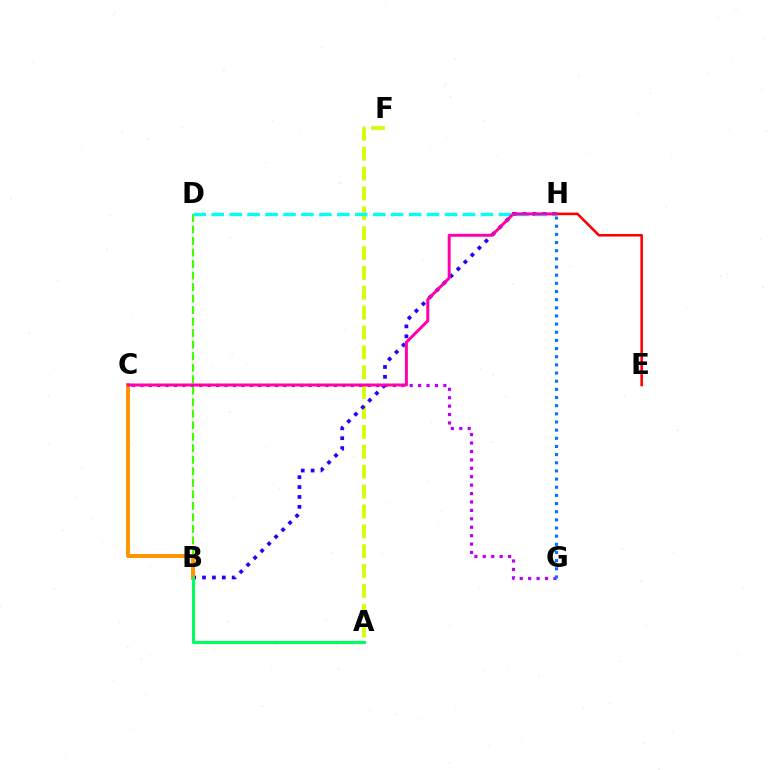{('C', 'G'): [{'color': '#b900ff', 'line_style': 'dotted', 'thickness': 2.29}], ('G', 'H'): [{'color': '#0074ff', 'line_style': 'dotted', 'thickness': 2.22}], ('A', 'F'): [{'color': '#d1ff00', 'line_style': 'dashed', 'thickness': 2.7}], ('B', 'D'): [{'color': '#3dff00', 'line_style': 'dashed', 'thickness': 1.56}], ('B', 'H'): [{'color': '#2500ff', 'line_style': 'dotted', 'thickness': 2.69}], ('D', 'H'): [{'color': '#00fff6', 'line_style': 'dashed', 'thickness': 2.44}], ('B', 'C'): [{'color': '#ff9400', 'line_style': 'solid', 'thickness': 2.85}], ('E', 'H'): [{'color': '#ff0000', 'line_style': 'solid', 'thickness': 1.85}], ('A', 'B'): [{'color': '#00ff5c', 'line_style': 'solid', 'thickness': 2.24}], ('C', 'H'): [{'color': '#ff00ac', 'line_style': 'solid', 'thickness': 2.14}]}